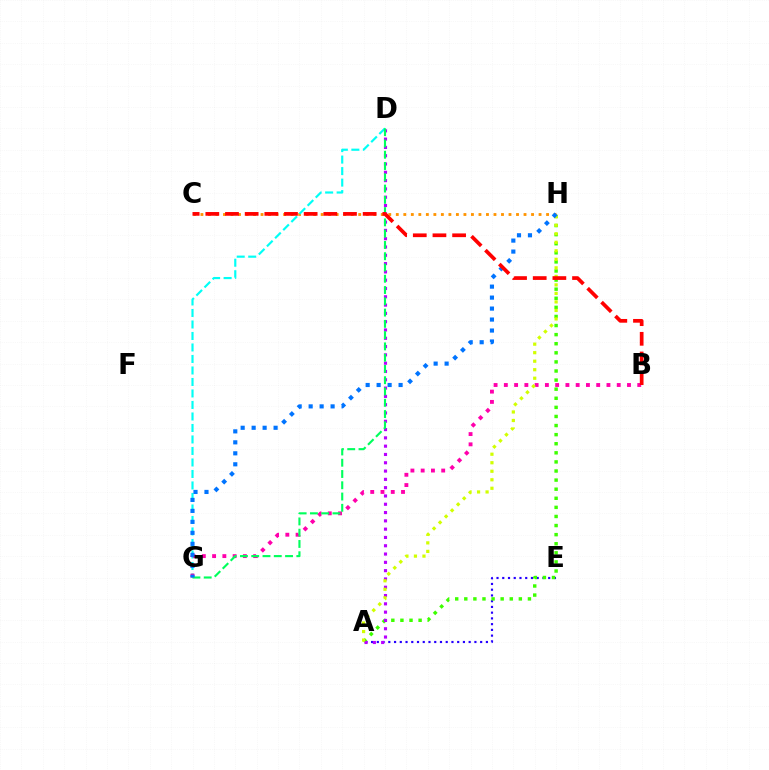{('C', 'H'): [{'color': '#ff9400', 'line_style': 'dotted', 'thickness': 2.04}], ('D', 'G'): [{'color': '#00fff6', 'line_style': 'dashed', 'thickness': 1.56}, {'color': '#00ff5c', 'line_style': 'dashed', 'thickness': 1.53}], ('A', 'E'): [{'color': '#2500ff', 'line_style': 'dotted', 'thickness': 1.56}], ('A', 'H'): [{'color': '#3dff00', 'line_style': 'dotted', 'thickness': 2.47}, {'color': '#d1ff00', 'line_style': 'dotted', 'thickness': 2.31}], ('B', 'G'): [{'color': '#ff00ac', 'line_style': 'dotted', 'thickness': 2.79}], ('A', 'D'): [{'color': '#b900ff', 'line_style': 'dotted', 'thickness': 2.25}], ('G', 'H'): [{'color': '#0074ff', 'line_style': 'dotted', 'thickness': 2.98}], ('B', 'C'): [{'color': '#ff0000', 'line_style': 'dashed', 'thickness': 2.67}]}